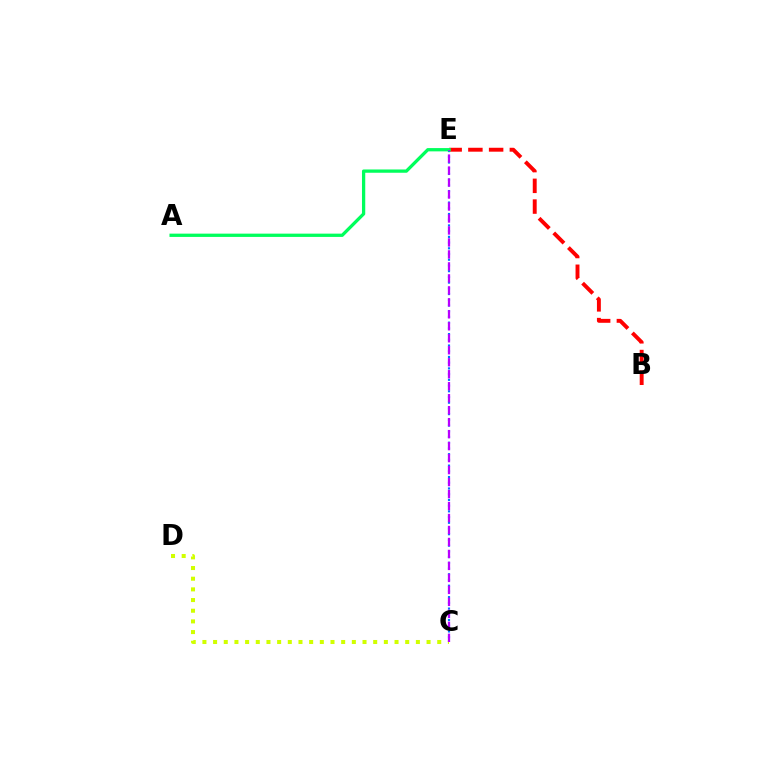{('B', 'E'): [{'color': '#ff0000', 'line_style': 'dashed', 'thickness': 2.82}], ('C', 'E'): [{'color': '#0074ff', 'line_style': 'dotted', 'thickness': 1.55}, {'color': '#b900ff', 'line_style': 'dashed', 'thickness': 1.63}], ('A', 'E'): [{'color': '#00ff5c', 'line_style': 'solid', 'thickness': 2.36}], ('C', 'D'): [{'color': '#d1ff00', 'line_style': 'dotted', 'thickness': 2.9}]}